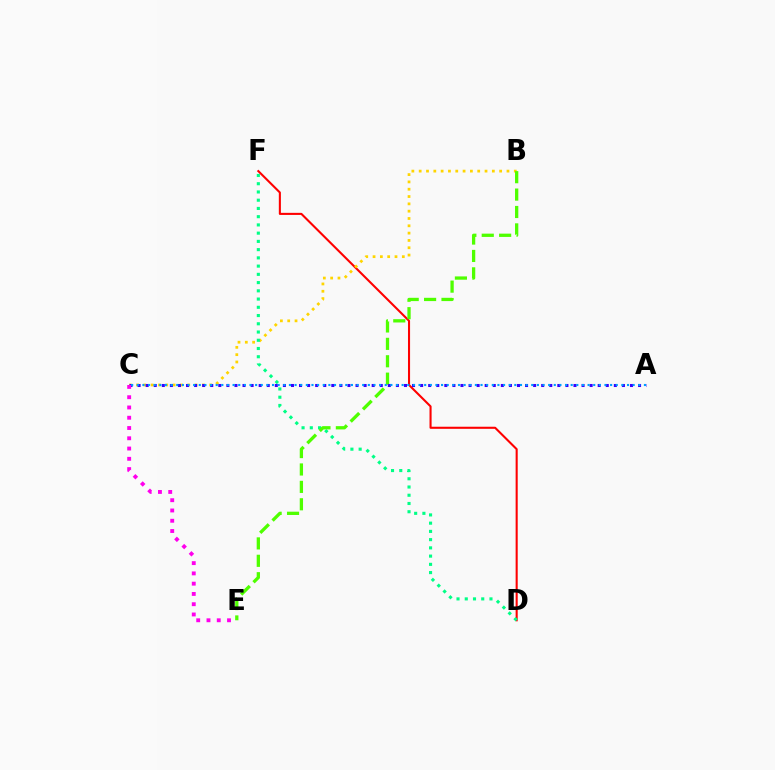{('D', 'F'): [{'color': '#ff0000', 'line_style': 'solid', 'thickness': 1.5}, {'color': '#00ff86', 'line_style': 'dotted', 'thickness': 2.24}], ('B', 'C'): [{'color': '#ffd500', 'line_style': 'dotted', 'thickness': 1.99}], ('B', 'E'): [{'color': '#4fff00', 'line_style': 'dashed', 'thickness': 2.36}], ('A', 'C'): [{'color': '#3700ff', 'line_style': 'dotted', 'thickness': 2.19}, {'color': '#009eff', 'line_style': 'dotted', 'thickness': 1.53}], ('C', 'E'): [{'color': '#ff00ed', 'line_style': 'dotted', 'thickness': 2.79}]}